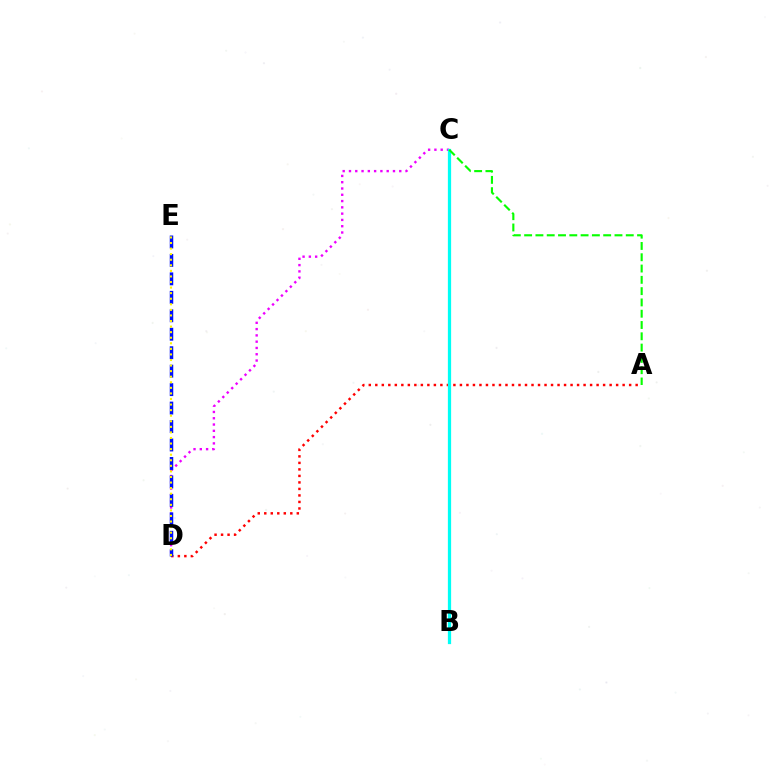{('C', 'D'): [{'color': '#ee00ff', 'line_style': 'dotted', 'thickness': 1.71}], ('A', 'D'): [{'color': '#ff0000', 'line_style': 'dotted', 'thickness': 1.77}], ('D', 'E'): [{'color': '#0010ff', 'line_style': 'dashed', 'thickness': 2.51}, {'color': '#fcf500', 'line_style': 'dotted', 'thickness': 1.51}], ('B', 'C'): [{'color': '#00fff6', 'line_style': 'solid', 'thickness': 2.34}], ('A', 'C'): [{'color': '#08ff00', 'line_style': 'dashed', 'thickness': 1.53}]}